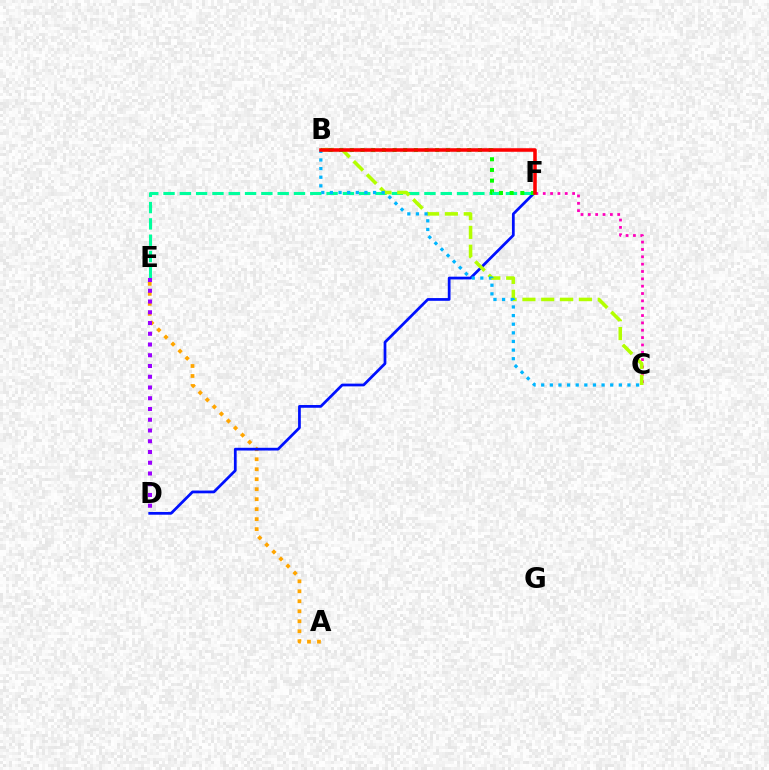{('A', 'E'): [{'color': '#ffa500', 'line_style': 'dotted', 'thickness': 2.71}], ('C', 'F'): [{'color': '#ff00bd', 'line_style': 'dotted', 'thickness': 2.0}], ('D', 'F'): [{'color': '#0010ff', 'line_style': 'solid', 'thickness': 1.98}], ('E', 'F'): [{'color': '#00ff9d', 'line_style': 'dashed', 'thickness': 2.22}], ('B', 'C'): [{'color': '#b3ff00', 'line_style': 'dashed', 'thickness': 2.56}, {'color': '#00b5ff', 'line_style': 'dotted', 'thickness': 2.34}], ('B', 'F'): [{'color': '#08ff00', 'line_style': 'dotted', 'thickness': 2.9}, {'color': '#ff0000', 'line_style': 'solid', 'thickness': 2.56}], ('D', 'E'): [{'color': '#9b00ff', 'line_style': 'dotted', 'thickness': 2.92}]}